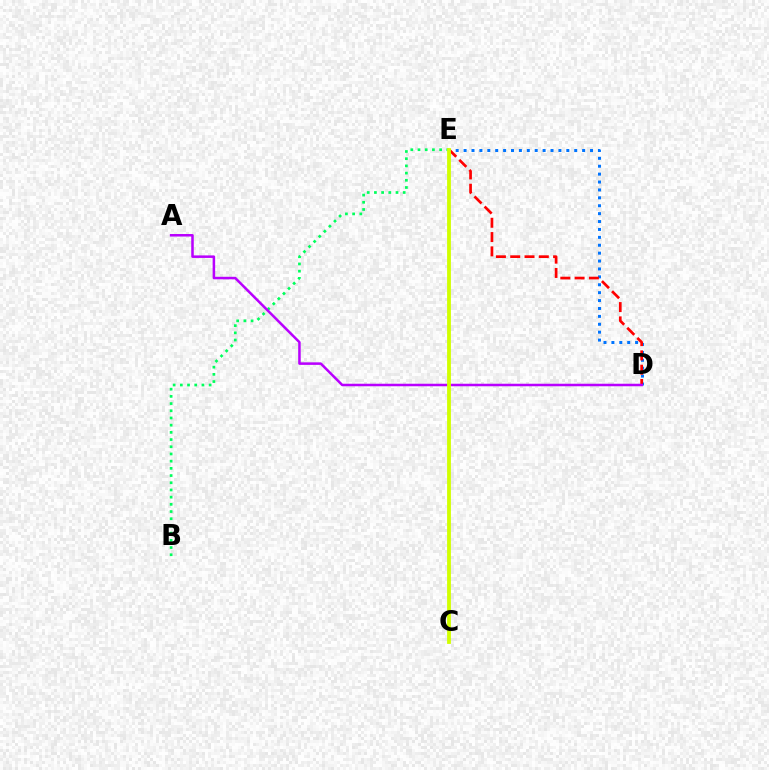{('D', 'E'): [{'color': '#0074ff', 'line_style': 'dotted', 'thickness': 2.15}, {'color': '#ff0000', 'line_style': 'dashed', 'thickness': 1.94}], ('B', 'E'): [{'color': '#00ff5c', 'line_style': 'dotted', 'thickness': 1.96}], ('A', 'D'): [{'color': '#b900ff', 'line_style': 'solid', 'thickness': 1.82}], ('C', 'E'): [{'color': '#d1ff00', 'line_style': 'solid', 'thickness': 2.74}]}